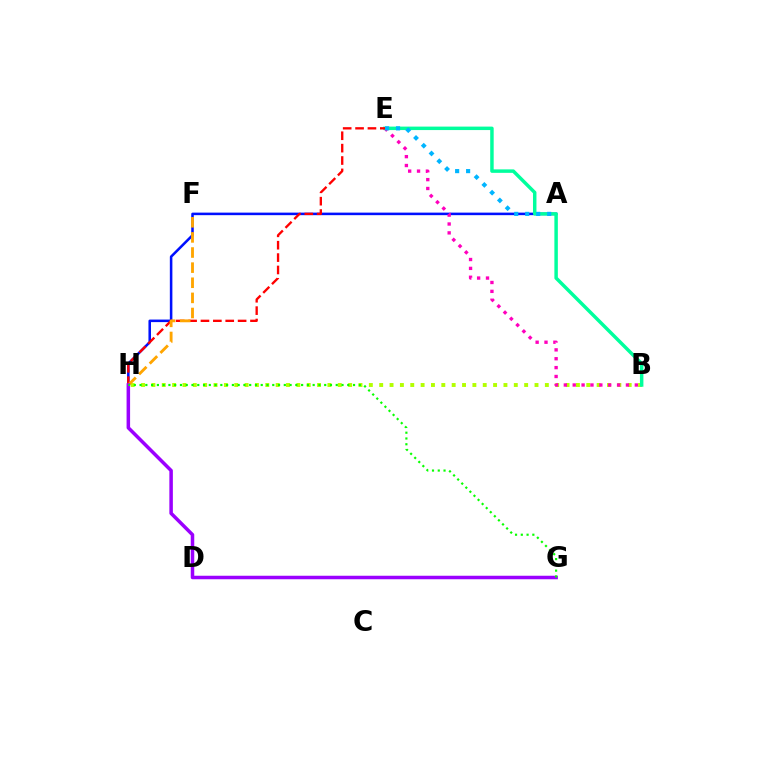{('A', 'H'): [{'color': '#0010ff', 'line_style': 'solid', 'thickness': 1.83}], ('B', 'H'): [{'color': '#b3ff00', 'line_style': 'dotted', 'thickness': 2.81}], ('B', 'E'): [{'color': '#ff00bd', 'line_style': 'dotted', 'thickness': 2.41}, {'color': '#00ff9d', 'line_style': 'solid', 'thickness': 2.5}], ('A', 'E'): [{'color': '#00b5ff', 'line_style': 'dotted', 'thickness': 2.98}], ('E', 'H'): [{'color': '#ff0000', 'line_style': 'dashed', 'thickness': 1.68}], ('F', 'H'): [{'color': '#ffa500', 'line_style': 'dashed', 'thickness': 2.05}], ('G', 'H'): [{'color': '#9b00ff', 'line_style': 'solid', 'thickness': 2.53}, {'color': '#08ff00', 'line_style': 'dotted', 'thickness': 1.57}]}